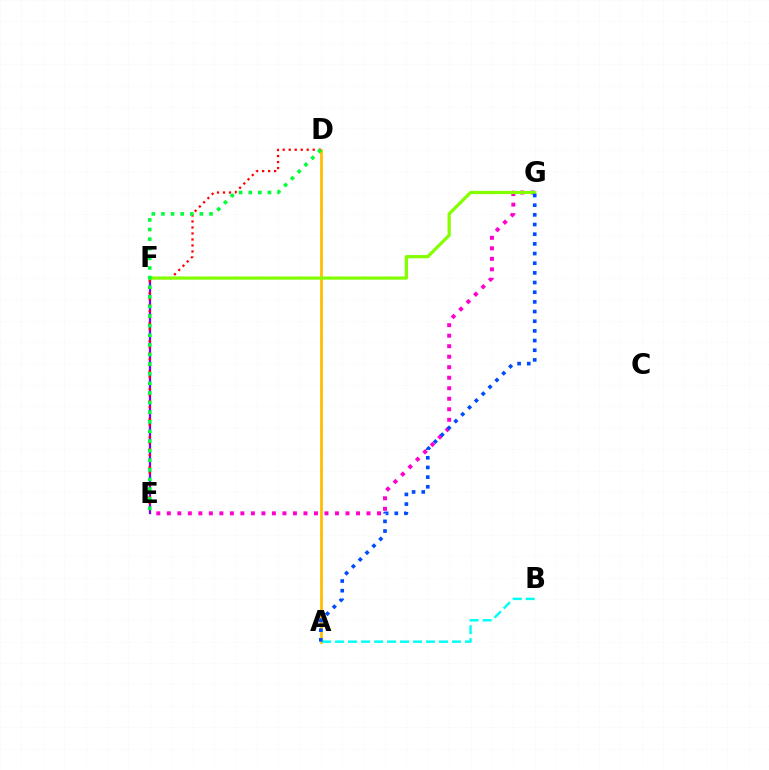{('A', 'D'): [{'color': '#ffbd00', 'line_style': 'solid', 'thickness': 1.98}], ('E', 'F'): [{'color': '#7200ff', 'line_style': 'solid', 'thickness': 1.64}], ('E', 'G'): [{'color': '#ff00cf', 'line_style': 'dotted', 'thickness': 2.86}], ('D', 'E'): [{'color': '#ff0000', 'line_style': 'dotted', 'thickness': 1.63}, {'color': '#00ff39', 'line_style': 'dotted', 'thickness': 2.61}], ('F', 'G'): [{'color': '#84ff00', 'line_style': 'solid', 'thickness': 2.33}], ('A', 'B'): [{'color': '#00fff6', 'line_style': 'dashed', 'thickness': 1.76}], ('A', 'G'): [{'color': '#004bff', 'line_style': 'dotted', 'thickness': 2.63}]}